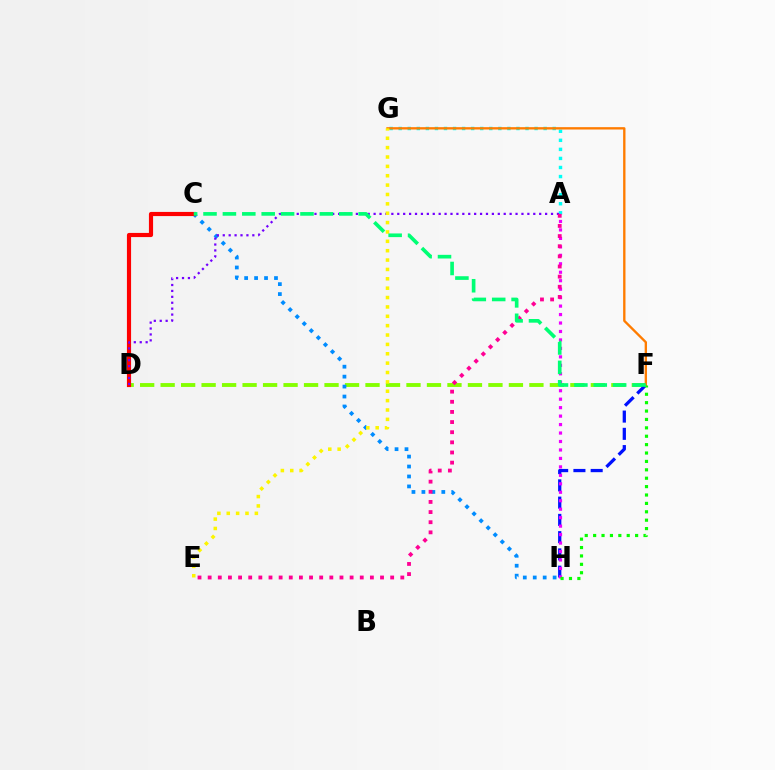{('A', 'G'): [{'color': '#00fff6', 'line_style': 'dotted', 'thickness': 2.46}], ('D', 'F'): [{'color': '#84ff00', 'line_style': 'dashed', 'thickness': 2.78}], ('C', 'H'): [{'color': '#008cff', 'line_style': 'dotted', 'thickness': 2.7}], ('F', 'H'): [{'color': '#0010ff', 'line_style': 'dashed', 'thickness': 2.34}, {'color': '#08ff00', 'line_style': 'dotted', 'thickness': 2.28}], ('C', 'D'): [{'color': '#ff0000', 'line_style': 'solid', 'thickness': 2.99}], ('F', 'G'): [{'color': '#ff7c00', 'line_style': 'solid', 'thickness': 1.69}], ('A', 'H'): [{'color': '#ee00ff', 'line_style': 'dotted', 'thickness': 2.3}], ('A', 'D'): [{'color': '#7200ff', 'line_style': 'dotted', 'thickness': 1.61}], ('A', 'E'): [{'color': '#ff0094', 'line_style': 'dotted', 'thickness': 2.75}], ('E', 'G'): [{'color': '#fcf500', 'line_style': 'dotted', 'thickness': 2.55}], ('C', 'F'): [{'color': '#00ff74', 'line_style': 'dashed', 'thickness': 2.63}]}